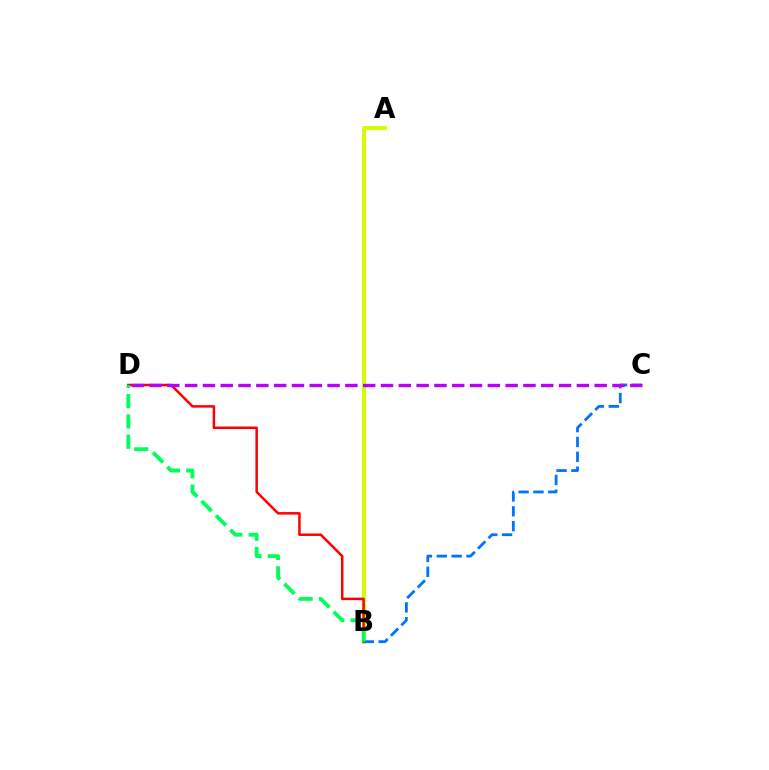{('A', 'B'): [{'color': '#d1ff00', 'line_style': 'solid', 'thickness': 2.86}], ('B', 'D'): [{'color': '#ff0000', 'line_style': 'solid', 'thickness': 1.8}, {'color': '#00ff5c', 'line_style': 'dashed', 'thickness': 2.76}], ('B', 'C'): [{'color': '#0074ff', 'line_style': 'dashed', 'thickness': 2.01}], ('C', 'D'): [{'color': '#b900ff', 'line_style': 'dashed', 'thickness': 2.42}]}